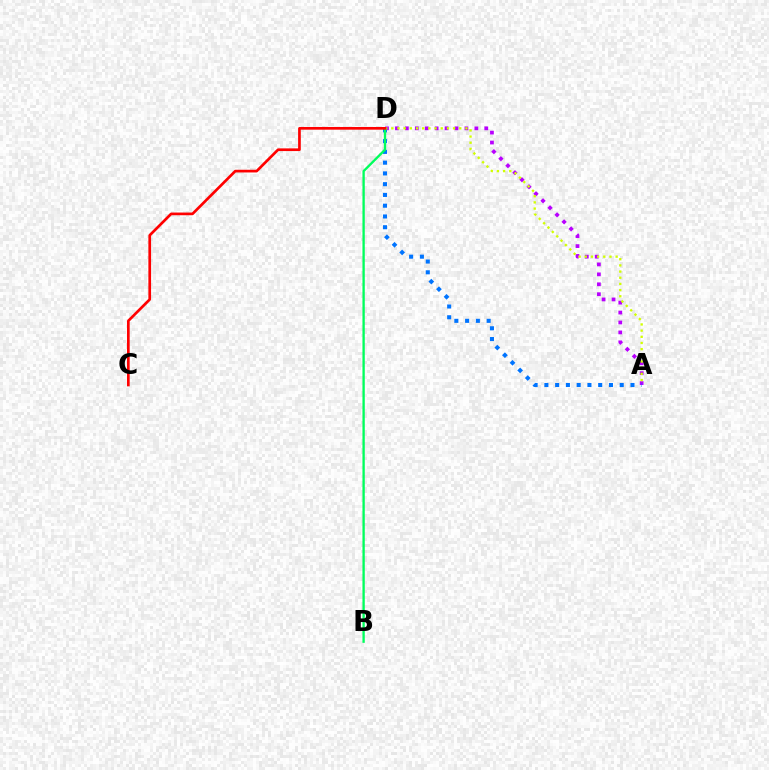{('A', 'D'): [{'color': '#b900ff', 'line_style': 'dotted', 'thickness': 2.7}, {'color': '#0074ff', 'line_style': 'dotted', 'thickness': 2.92}, {'color': '#d1ff00', 'line_style': 'dotted', 'thickness': 1.68}], ('B', 'D'): [{'color': '#00ff5c', 'line_style': 'solid', 'thickness': 1.68}], ('C', 'D'): [{'color': '#ff0000', 'line_style': 'solid', 'thickness': 1.94}]}